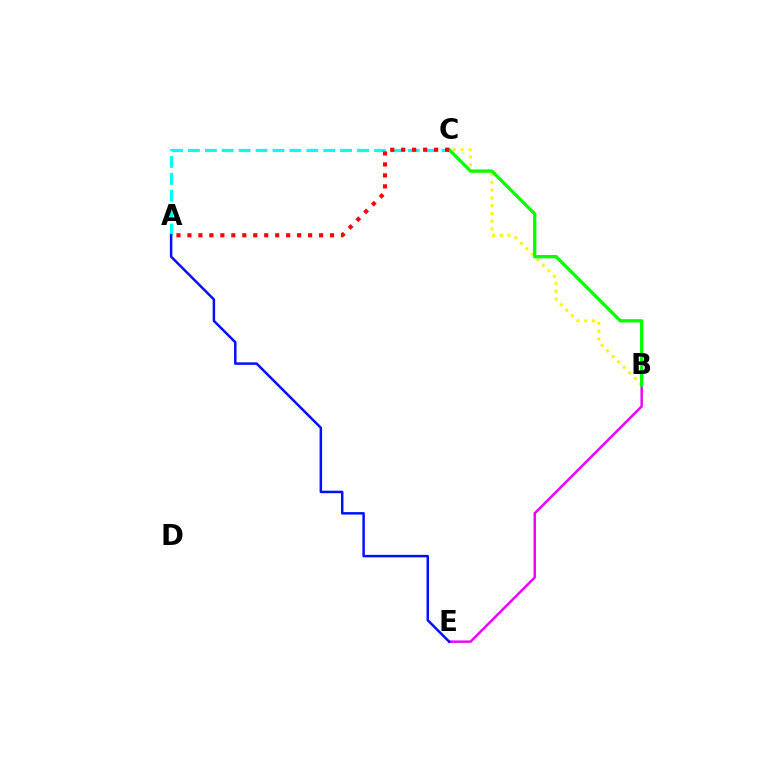{('B', 'E'): [{'color': '#ee00ff', 'line_style': 'solid', 'thickness': 1.77}], ('A', 'C'): [{'color': '#00fff6', 'line_style': 'dashed', 'thickness': 2.3}, {'color': '#ff0000', 'line_style': 'dotted', 'thickness': 2.98}], ('B', 'C'): [{'color': '#fcf500', 'line_style': 'dotted', 'thickness': 2.12}, {'color': '#08ff00', 'line_style': 'solid', 'thickness': 2.38}], ('A', 'E'): [{'color': '#0010ff', 'line_style': 'solid', 'thickness': 1.79}]}